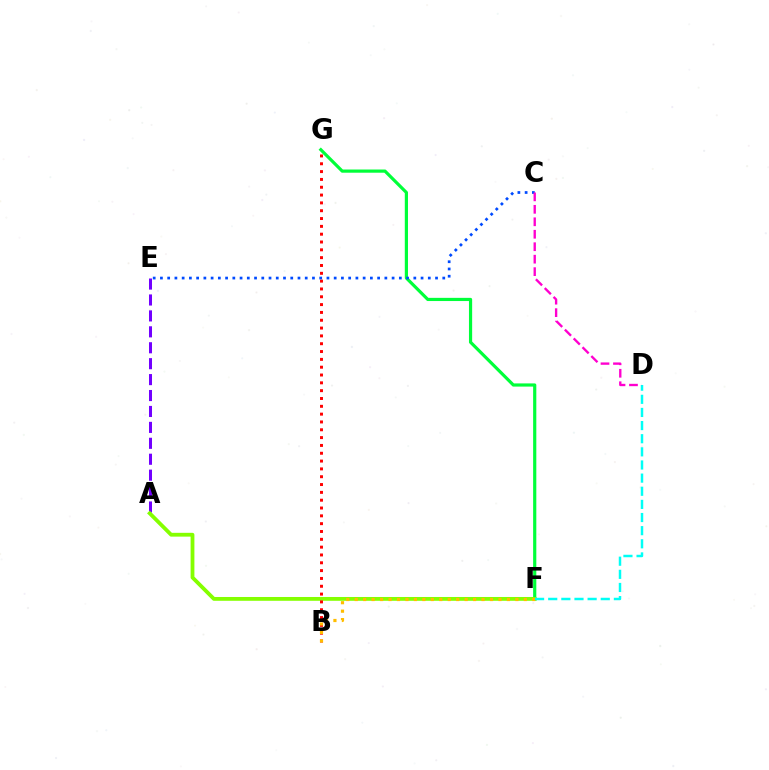{('F', 'G'): [{'color': '#00ff39', 'line_style': 'solid', 'thickness': 2.3}], ('A', 'E'): [{'color': '#7200ff', 'line_style': 'dashed', 'thickness': 2.16}], ('A', 'F'): [{'color': '#84ff00', 'line_style': 'solid', 'thickness': 2.74}], ('B', 'G'): [{'color': '#ff0000', 'line_style': 'dotted', 'thickness': 2.13}], ('B', 'F'): [{'color': '#ffbd00', 'line_style': 'dotted', 'thickness': 2.3}], ('C', 'E'): [{'color': '#004bff', 'line_style': 'dotted', 'thickness': 1.97}], ('D', 'F'): [{'color': '#00fff6', 'line_style': 'dashed', 'thickness': 1.78}], ('C', 'D'): [{'color': '#ff00cf', 'line_style': 'dashed', 'thickness': 1.69}]}